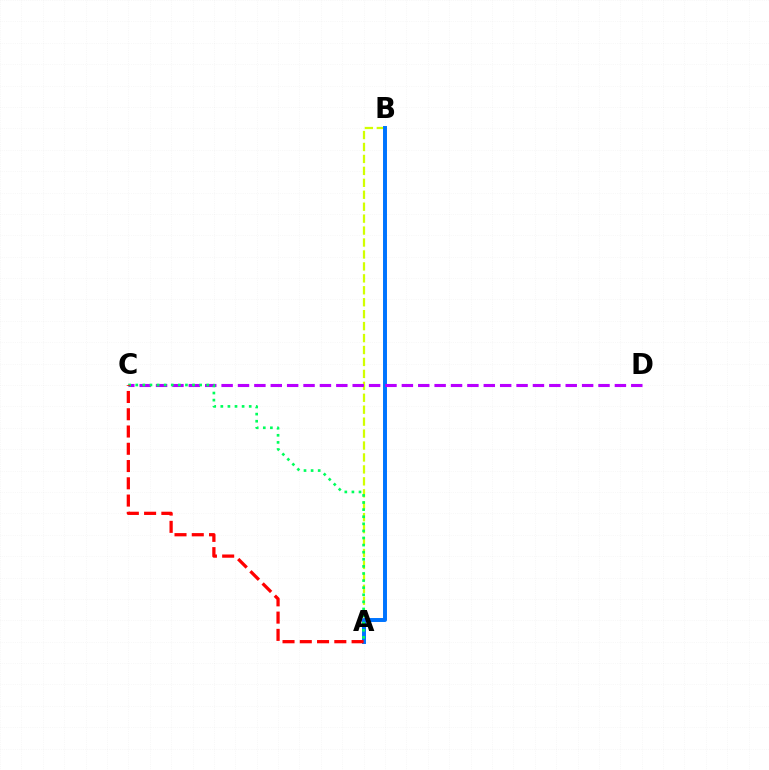{('A', 'B'): [{'color': '#d1ff00', 'line_style': 'dashed', 'thickness': 1.62}, {'color': '#0074ff', 'line_style': 'solid', 'thickness': 2.84}], ('C', 'D'): [{'color': '#b900ff', 'line_style': 'dashed', 'thickness': 2.23}], ('A', 'C'): [{'color': '#00ff5c', 'line_style': 'dotted', 'thickness': 1.93}, {'color': '#ff0000', 'line_style': 'dashed', 'thickness': 2.35}]}